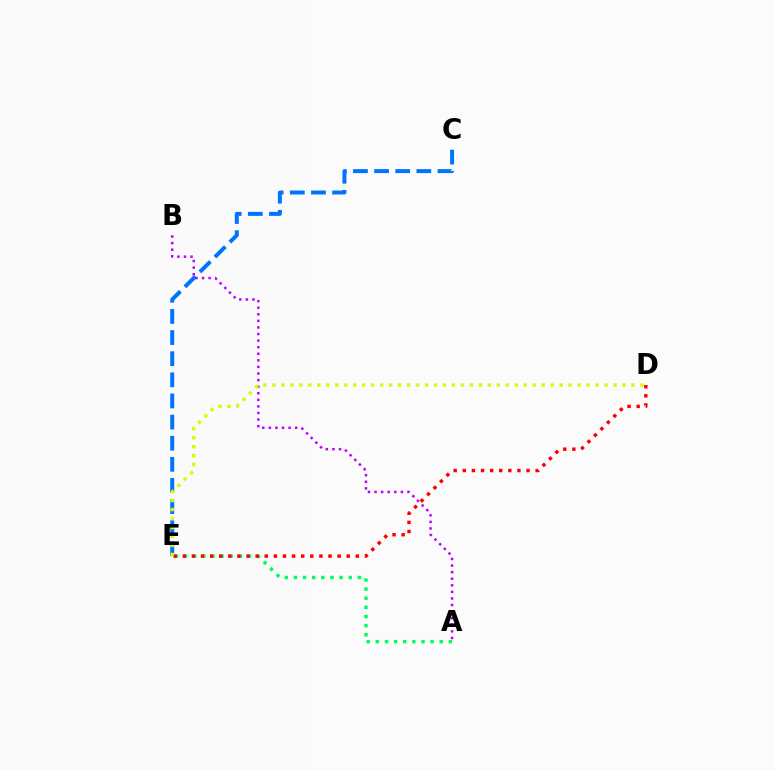{('A', 'E'): [{'color': '#00ff5c', 'line_style': 'dotted', 'thickness': 2.48}], ('C', 'E'): [{'color': '#0074ff', 'line_style': 'dashed', 'thickness': 2.87}], ('A', 'B'): [{'color': '#b900ff', 'line_style': 'dotted', 'thickness': 1.79}], ('D', 'E'): [{'color': '#ff0000', 'line_style': 'dotted', 'thickness': 2.47}, {'color': '#d1ff00', 'line_style': 'dotted', 'thickness': 2.44}]}